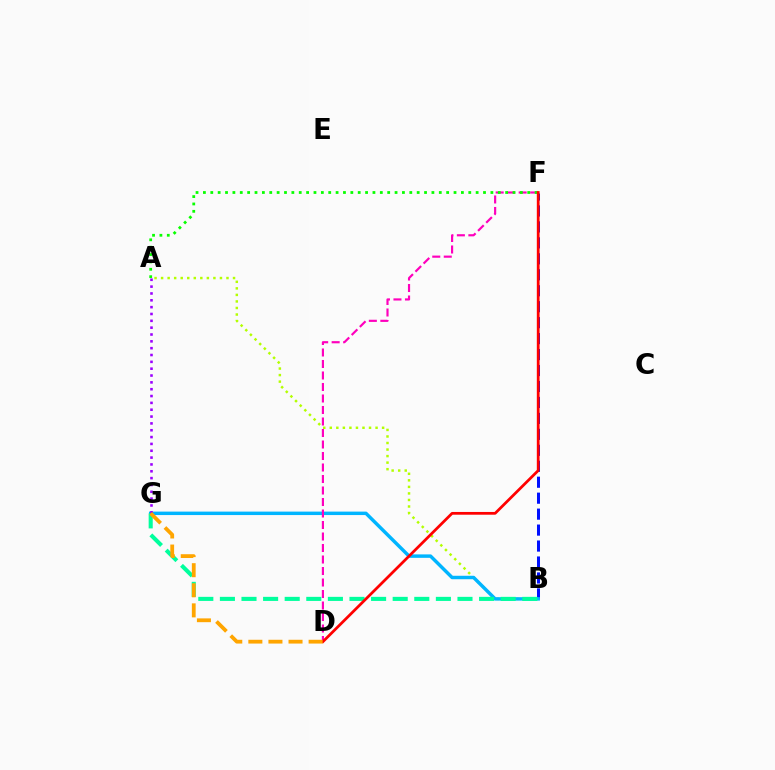{('B', 'F'): [{'color': '#0010ff', 'line_style': 'dashed', 'thickness': 2.17}], ('A', 'B'): [{'color': '#b3ff00', 'line_style': 'dotted', 'thickness': 1.78}], ('B', 'G'): [{'color': '#00b5ff', 'line_style': 'solid', 'thickness': 2.48}, {'color': '#00ff9d', 'line_style': 'dashed', 'thickness': 2.93}], ('D', 'F'): [{'color': '#ff00bd', 'line_style': 'dashed', 'thickness': 1.56}, {'color': '#ff0000', 'line_style': 'solid', 'thickness': 1.98}], ('A', 'F'): [{'color': '#08ff00', 'line_style': 'dotted', 'thickness': 2.0}], ('A', 'G'): [{'color': '#9b00ff', 'line_style': 'dotted', 'thickness': 1.86}], ('D', 'G'): [{'color': '#ffa500', 'line_style': 'dashed', 'thickness': 2.73}]}